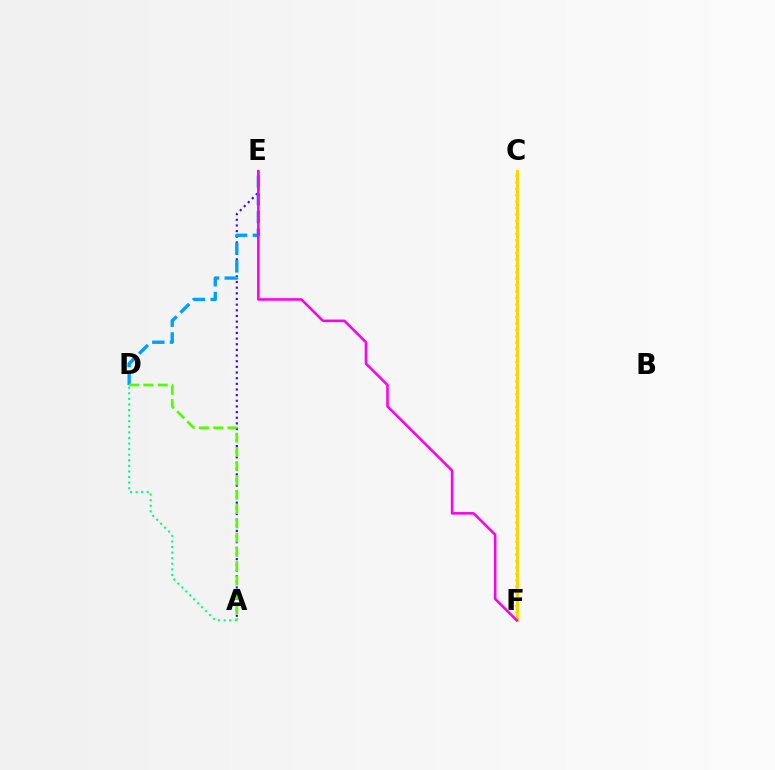{('A', 'E'): [{'color': '#3700ff', 'line_style': 'dotted', 'thickness': 1.54}], ('C', 'F'): [{'color': '#ff0000', 'line_style': 'dotted', 'thickness': 1.74}, {'color': '#ffd500', 'line_style': 'solid', 'thickness': 2.25}], ('D', 'E'): [{'color': '#009eff', 'line_style': 'dashed', 'thickness': 2.41}], ('A', 'D'): [{'color': '#00ff86', 'line_style': 'dotted', 'thickness': 1.52}, {'color': '#4fff00', 'line_style': 'dashed', 'thickness': 1.94}], ('E', 'F'): [{'color': '#ff00ed', 'line_style': 'solid', 'thickness': 1.85}]}